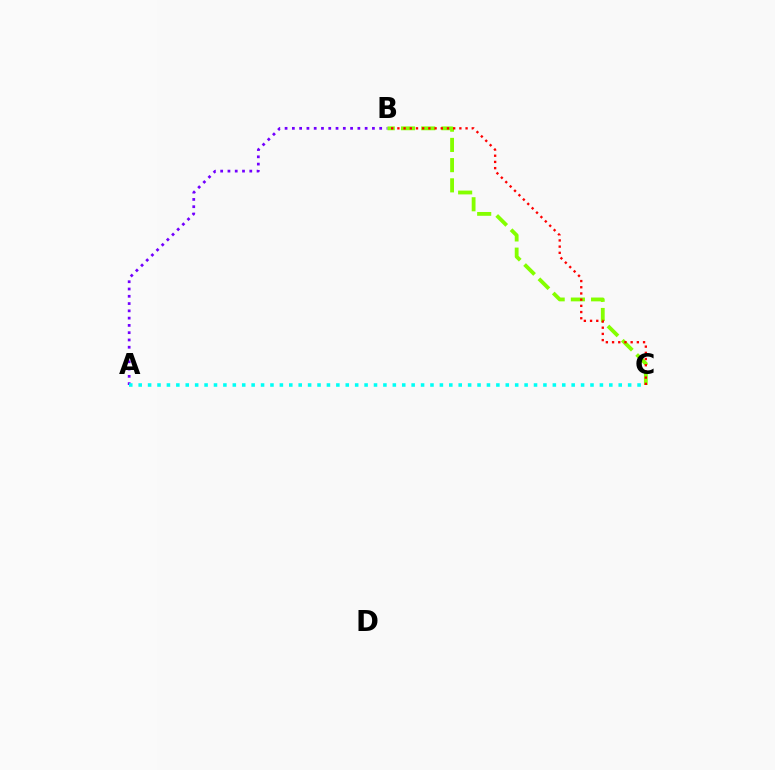{('A', 'B'): [{'color': '#7200ff', 'line_style': 'dotted', 'thickness': 1.98}], ('B', 'C'): [{'color': '#84ff00', 'line_style': 'dashed', 'thickness': 2.75}, {'color': '#ff0000', 'line_style': 'dotted', 'thickness': 1.68}], ('A', 'C'): [{'color': '#00fff6', 'line_style': 'dotted', 'thickness': 2.56}]}